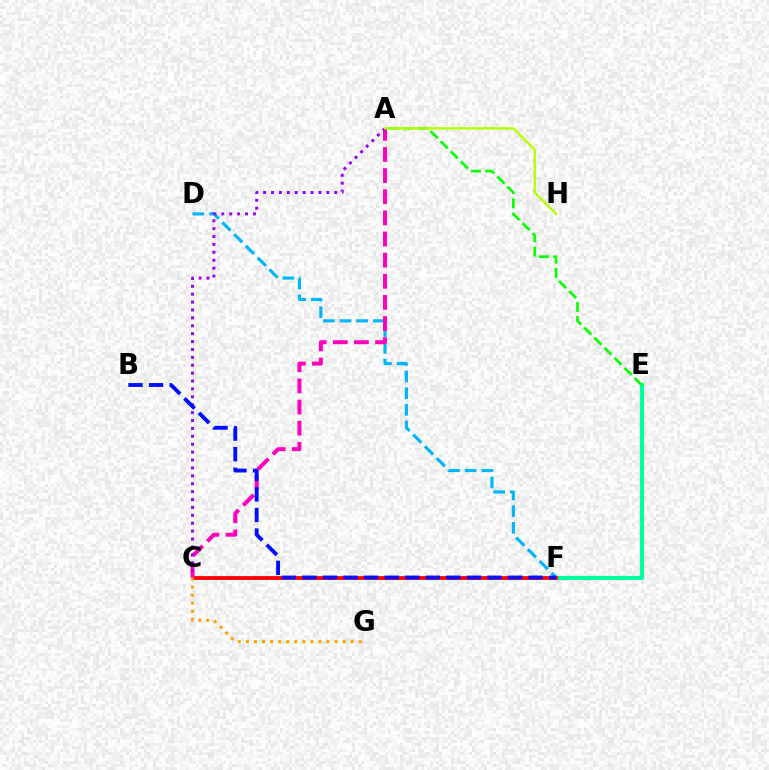{('E', 'F'): [{'color': '#00ff9d', 'line_style': 'solid', 'thickness': 2.98}], ('D', 'F'): [{'color': '#00b5ff', 'line_style': 'dashed', 'thickness': 2.26}], ('C', 'F'): [{'color': '#ff0000', 'line_style': 'solid', 'thickness': 2.72}], ('A', 'C'): [{'color': '#ff00bd', 'line_style': 'dashed', 'thickness': 2.87}, {'color': '#9b00ff', 'line_style': 'dotted', 'thickness': 2.15}], ('C', 'G'): [{'color': '#ffa500', 'line_style': 'dotted', 'thickness': 2.19}], ('A', 'E'): [{'color': '#08ff00', 'line_style': 'dashed', 'thickness': 1.94}], ('A', 'H'): [{'color': '#b3ff00', 'line_style': 'solid', 'thickness': 1.68}], ('B', 'F'): [{'color': '#0010ff', 'line_style': 'dashed', 'thickness': 2.79}]}